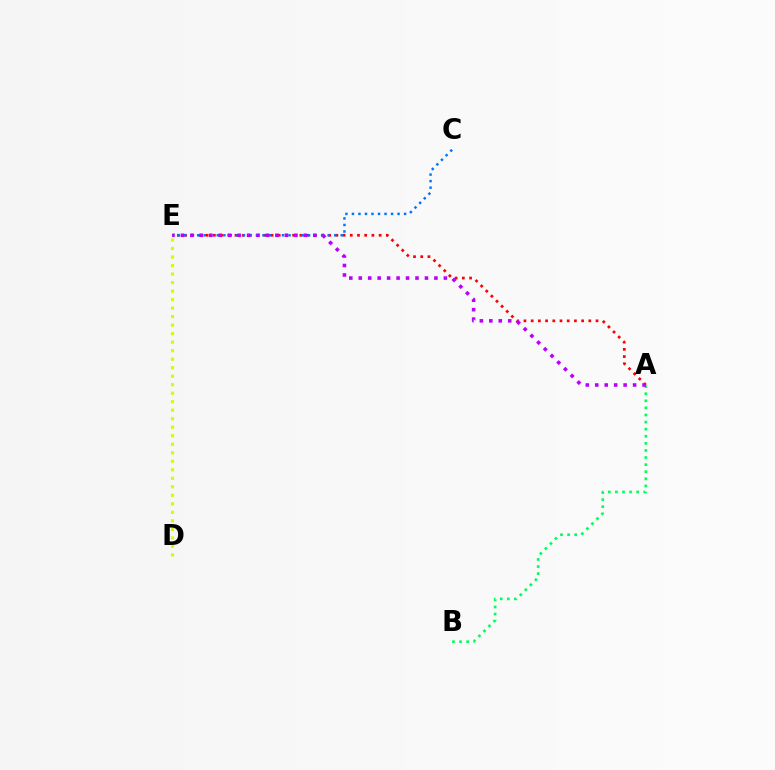{('A', 'E'): [{'color': '#ff0000', 'line_style': 'dotted', 'thickness': 1.96}, {'color': '#b900ff', 'line_style': 'dotted', 'thickness': 2.57}], ('D', 'E'): [{'color': '#d1ff00', 'line_style': 'dotted', 'thickness': 2.31}], ('A', 'B'): [{'color': '#00ff5c', 'line_style': 'dotted', 'thickness': 1.93}], ('C', 'E'): [{'color': '#0074ff', 'line_style': 'dotted', 'thickness': 1.77}]}